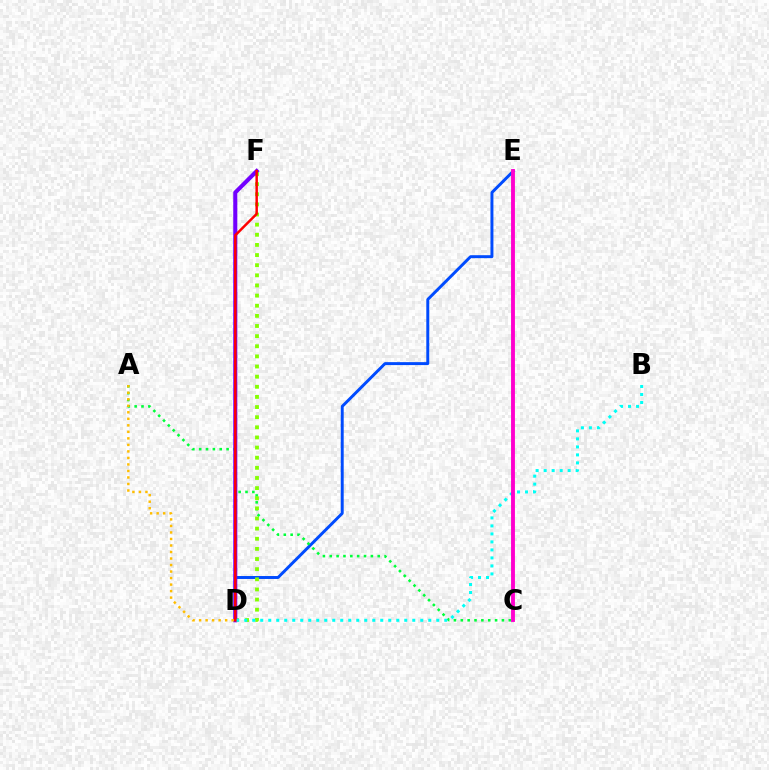{('D', 'E'): [{'color': '#004bff', 'line_style': 'solid', 'thickness': 2.12}], ('A', 'C'): [{'color': '#00ff39', 'line_style': 'dotted', 'thickness': 1.86}], ('D', 'F'): [{'color': '#84ff00', 'line_style': 'dotted', 'thickness': 2.75}, {'color': '#7200ff', 'line_style': 'solid', 'thickness': 2.93}, {'color': '#ff0000', 'line_style': 'solid', 'thickness': 1.78}], ('B', 'D'): [{'color': '#00fff6', 'line_style': 'dotted', 'thickness': 2.17}], ('A', 'D'): [{'color': '#ffbd00', 'line_style': 'dotted', 'thickness': 1.77}], ('C', 'E'): [{'color': '#ff00cf', 'line_style': 'solid', 'thickness': 2.79}]}